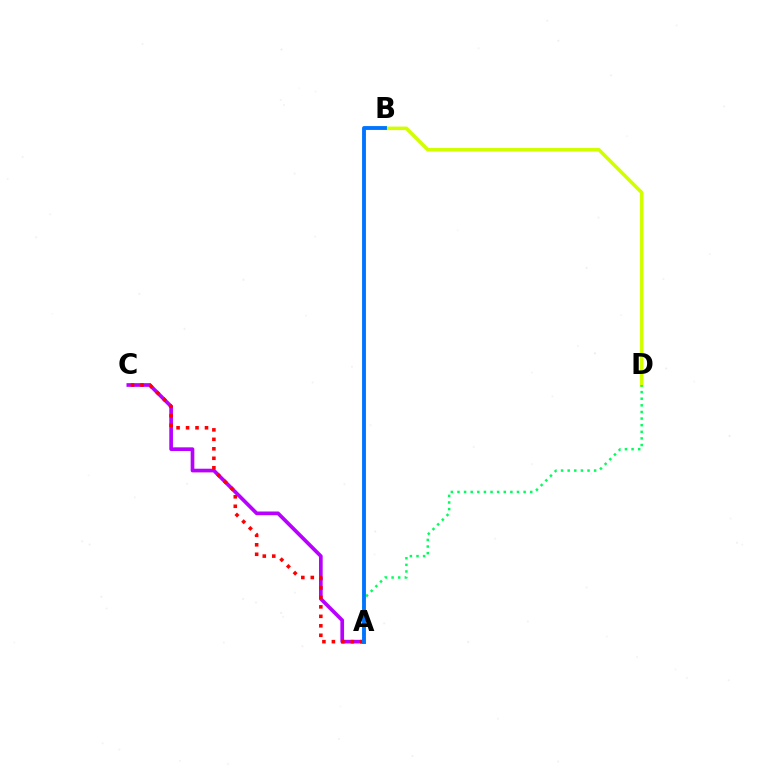{('A', 'C'): [{'color': '#b900ff', 'line_style': 'solid', 'thickness': 2.65}, {'color': '#ff0000', 'line_style': 'dotted', 'thickness': 2.57}], ('B', 'D'): [{'color': '#d1ff00', 'line_style': 'solid', 'thickness': 2.55}], ('A', 'D'): [{'color': '#00ff5c', 'line_style': 'dotted', 'thickness': 1.8}], ('A', 'B'): [{'color': '#0074ff', 'line_style': 'solid', 'thickness': 2.77}]}